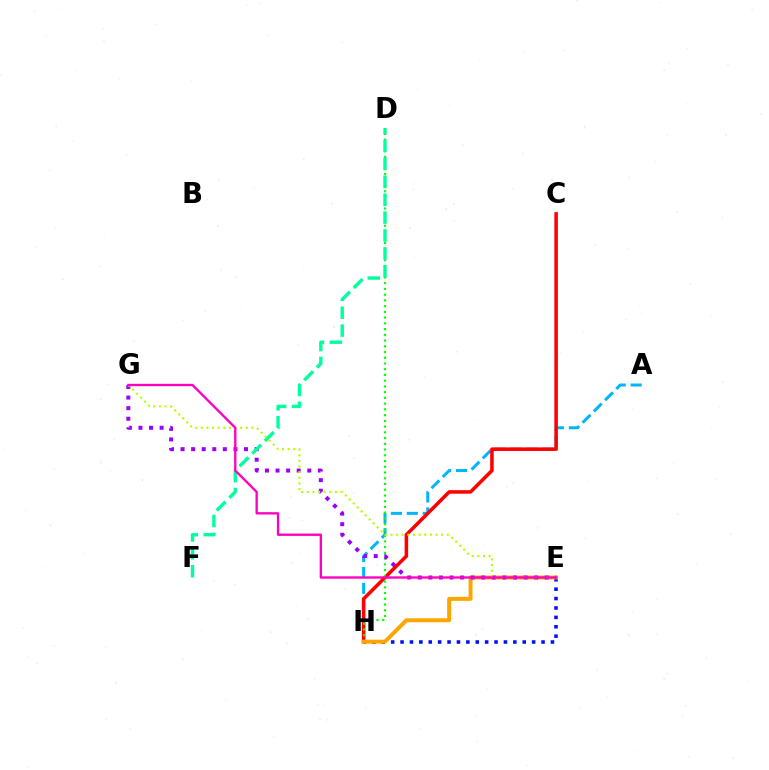{('E', 'H'): [{'color': '#0010ff', 'line_style': 'dotted', 'thickness': 2.55}, {'color': '#ffa500', 'line_style': 'solid', 'thickness': 2.85}], ('A', 'H'): [{'color': '#00b5ff', 'line_style': 'dashed', 'thickness': 2.16}], ('C', 'H'): [{'color': '#ff0000', 'line_style': 'solid', 'thickness': 2.55}], ('D', 'H'): [{'color': '#08ff00', 'line_style': 'dotted', 'thickness': 1.56}], ('E', 'G'): [{'color': '#9b00ff', 'line_style': 'dotted', 'thickness': 2.87}, {'color': '#b3ff00', 'line_style': 'dotted', 'thickness': 1.53}, {'color': '#ff00bd', 'line_style': 'solid', 'thickness': 1.69}], ('D', 'F'): [{'color': '#00ff9d', 'line_style': 'dashed', 'thickness': 2.43}]}